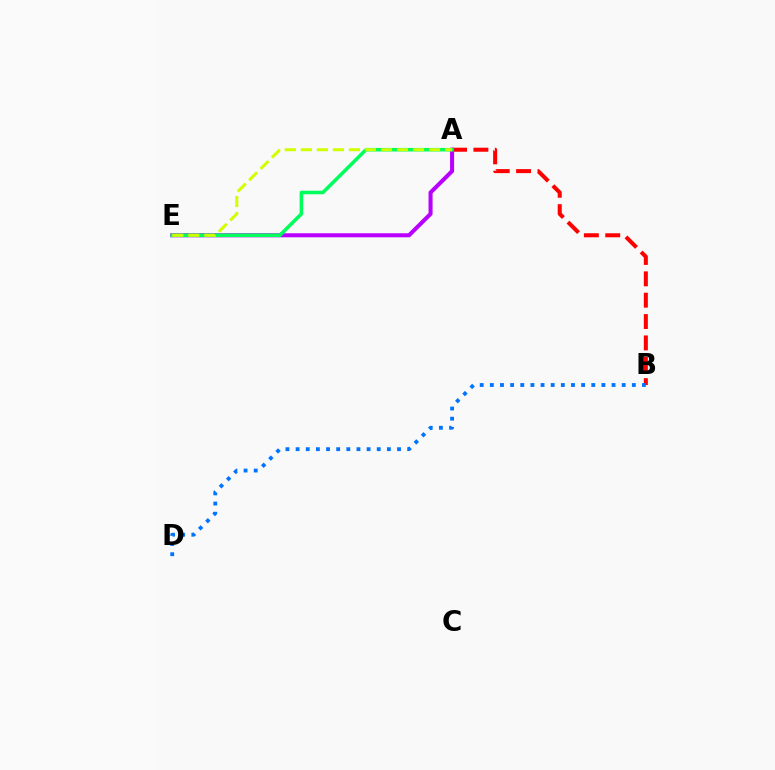{('A', 'B'): [{'color': '#ff0000', 'line_style': 'dashed', 'thickness': 2.9}], ('A', 'E'): [{'color': '#b900ff', 'line_style': 'solid', 'thickness': 2.91}, {'color': '#00ff5c', 'line_style': 'solid', 'thickness': 2.56}, {'color': '#d1ff00', 'line_style': 'dashed', 'thickness': 2.18}], ('B', 'D'): [{'color': '#0074ff', 'line_style': 'dotted', 'thickness': 2.76}]}